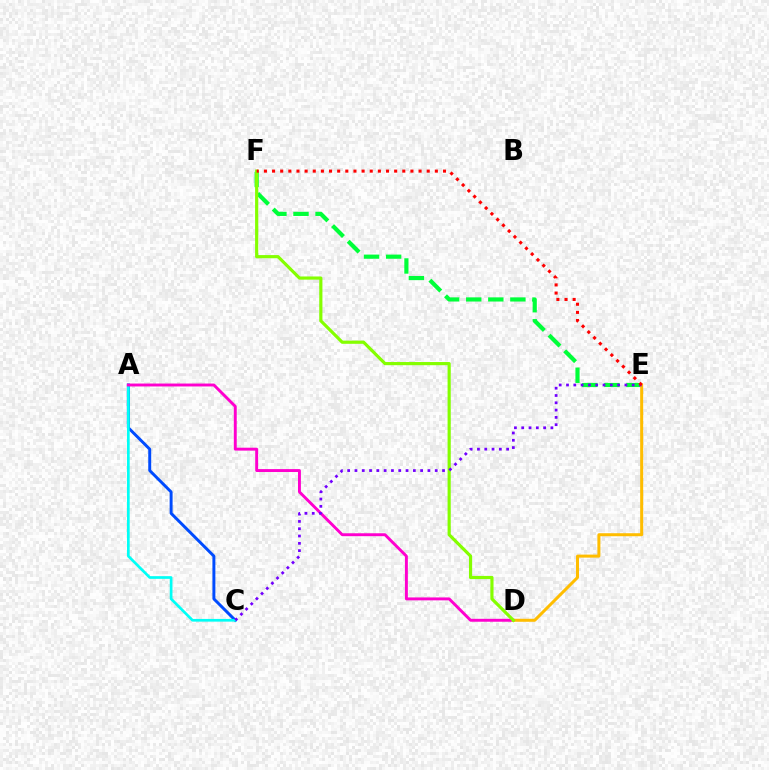{('E', 'F'): [{'color': '#00ff39', 'line_style': 'dashed', 'thickness': 3.0}, {'color': '#ff0000', 'line_style': 'dotted', 'thickness': 2.21}], ('A', 'C'): [{'color': '#004bff', 'line_style': 'solid', 'thickness': 2.12}, {'color': '#00fff6', 'line_style': 'solid', 'thickness': 1.94}], ('A', 'D'): [{'color': '#ff00cf', 'line_style': 'solid', 'thickness': 2.1}], ('D', 'E'): [{'color': '#ffbd00', 'line_style': 'solid', 'thickness': 2.17}], ('D', 'F'): [{'color': '#84ff00', 'line_style': 'solid', 'thickness': 2.28}], ('C', 'E'): [{'color': '#7200ff', 'line_style': 'dotted', 'thickness': 1.98}]}